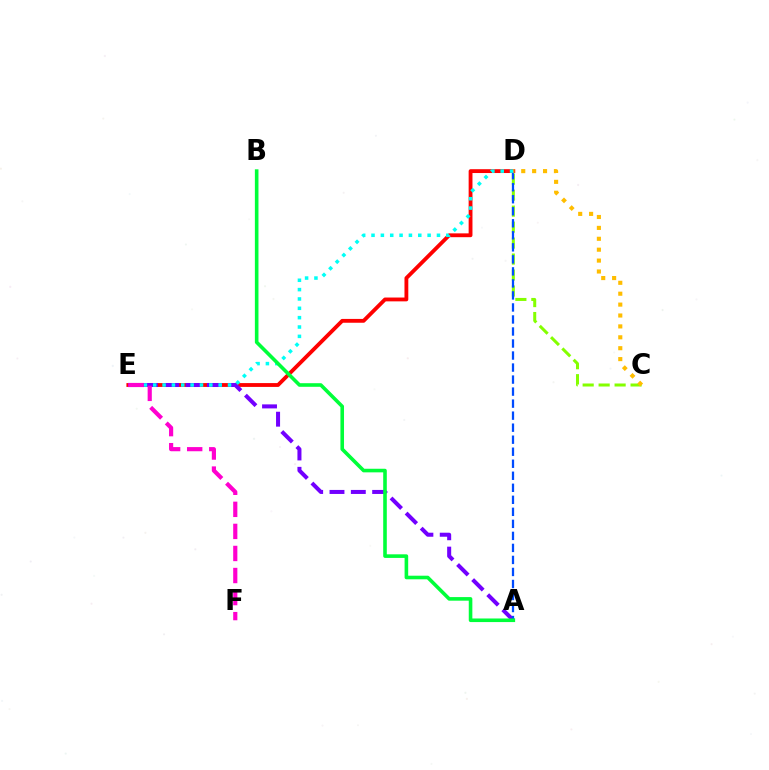{('D', 'E'): [{'color': '#ff0000', 'line_style': 'solid', 'thickness': 2.76}, {'color': '#00fff6', 'line_style': 'dotted', 'thickness': 2.54}], ('A', 'E'): [{'color': '#7200ff', 'line_style': 'dashed', 'thickness': 2.9}], ('C', 'D'): [{'color': '#84ff00', 'line_style': 'dashed', 'thickness': 2.17}, {'color': '#ffbd00', 'line_style': 'dotted', 'thickness': 2.96}], ('A', 'D'): [{'color': '#004bff', 'line_style': 'dashed', 'thickness': 1.63}], ('E', 'F'): [{'color': '#ff00cf', 'line_style': 'dashed', 'thickness': 3.0}], ('A', 'B'): [{'color': '#00ff39', 'line_style': 'solid', 'thickness': 2.59}]}